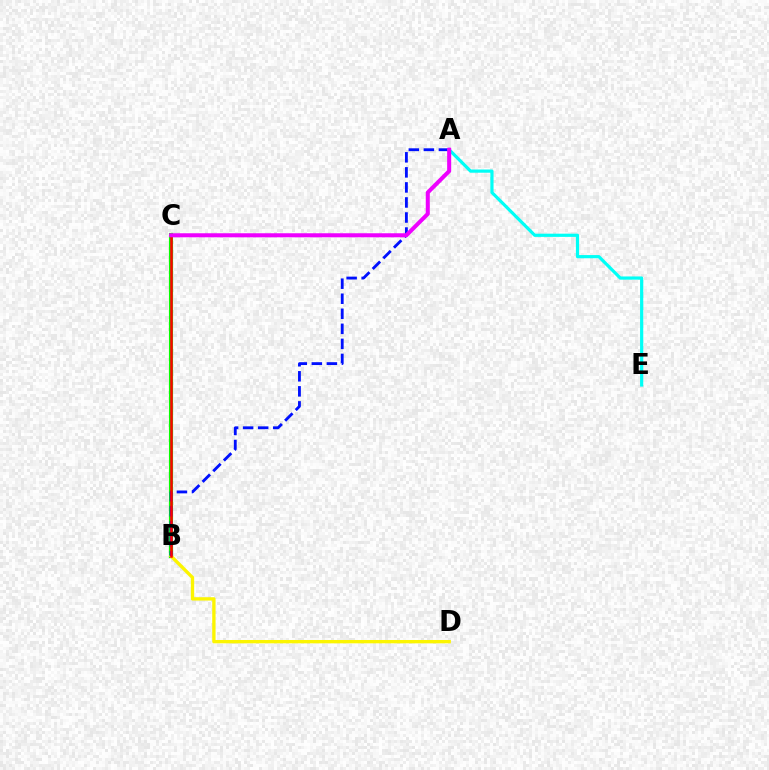{('B', 'C'): [{'color': '#08ff00', 'line_style': 'solid', 'thickness': 3.0}, {'color': '#ff0000', 'line_style': 'solid', 'thickness': 1.8}], ('B', 'D'): [{'color': '#fcf500', 'line_style': 'solid', 'thickness': 2.4}], ('A', 'B'): [{'color': '#0010ff', 'line_style': 'dashed', 'thickness': 2.04}], ('A', 'E'): [{'color': '#00fff6', 'line_style': 'solid', 'thickness': 2.3}], ('A', 'C'): [{'color': '#ee00ff', 'line_style': 'solid', 'thickness': 2.9}]}